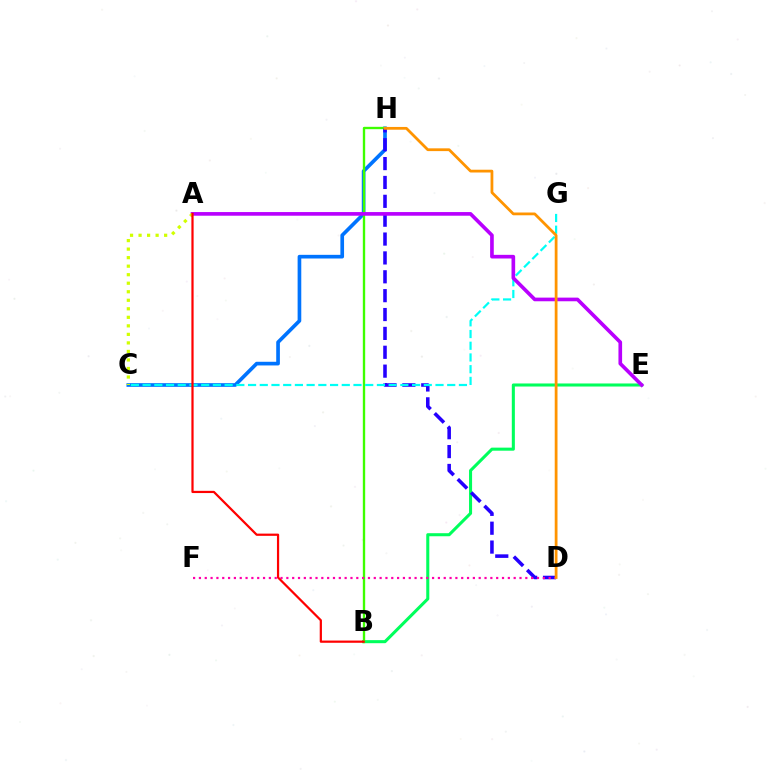{('C', 'H'): [{'color': '#0074ff', 'line_style': 'solid', 'thickness': 2.64}], ('B', 'E'): [{'color': '#00ff5c', 'line_style': 'solid', 'thickness': 2.2}], ('B', 'H'): [{'color': '#3dff00', 'line_style': 'solid', 'thickness': 1.69}], ('D', 'H'): [{'color': '#2500ff', 'line_style': 'dashed', 'thickness': 2.56}, {'color': '#ff9400', 'line_style': 'solid', 'thickness': 2.0}], ('C', 'G'): [{'color': '#00fff6', 'line_style': 'dashed', 'thickness': 1.59}], ('A', 'E'): [{'color': '#b900ff', 'line_style': 'solid', 'thickness': 2.63}], ('D', 'F'): [{'color': '#ff00ac', 'line_style': 'dotted', 'thickness': 1.58}], ('A', 'C'): [{'color': '#d1ff00', 'line_style': 'dotted', 'thickness': 2.32}], ('A', 'B'): [{'color': '#ff0000', 'line_style': 'solid', 'thickness': 1.6}]}